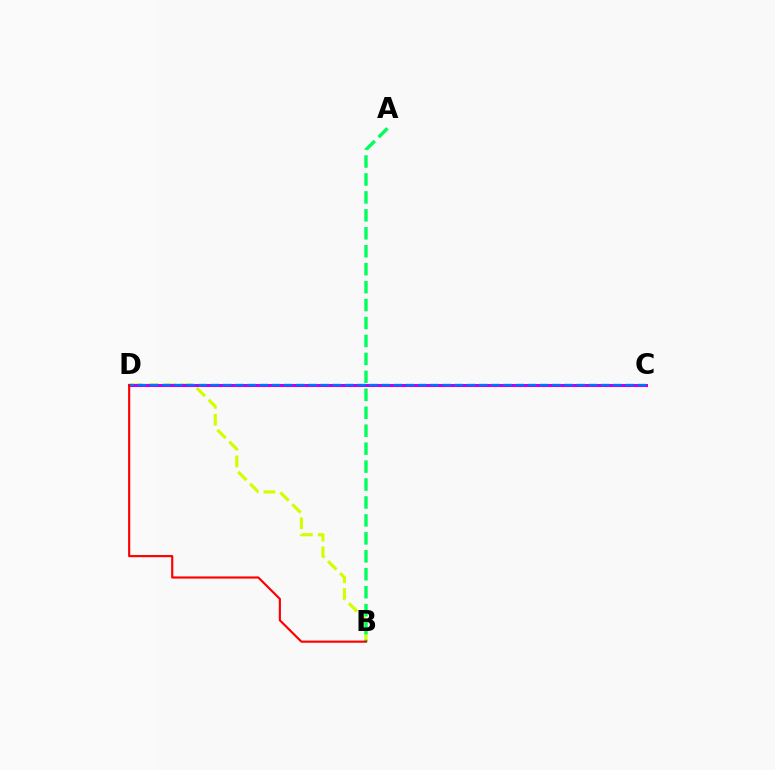{('B', 'D'): [{'color': '#d1ff00', 'line_style': 'dashed', 'thickness': 2.29}, {'color': '#ff0000', 'line_style': 'solid', 'thickness': 1.56}], ('A', 'B'): [{'color': '#00ff5c', 'line_style': 'dashed', 'thickness': 2.44}], ('C', 'D'): [{'color': '#b900ff', 'line_style': 'solid', 'thickness': 2.16}, {'color': '#0074ff', 'line_style': 'dashed', 'thickness': 1.66}]}